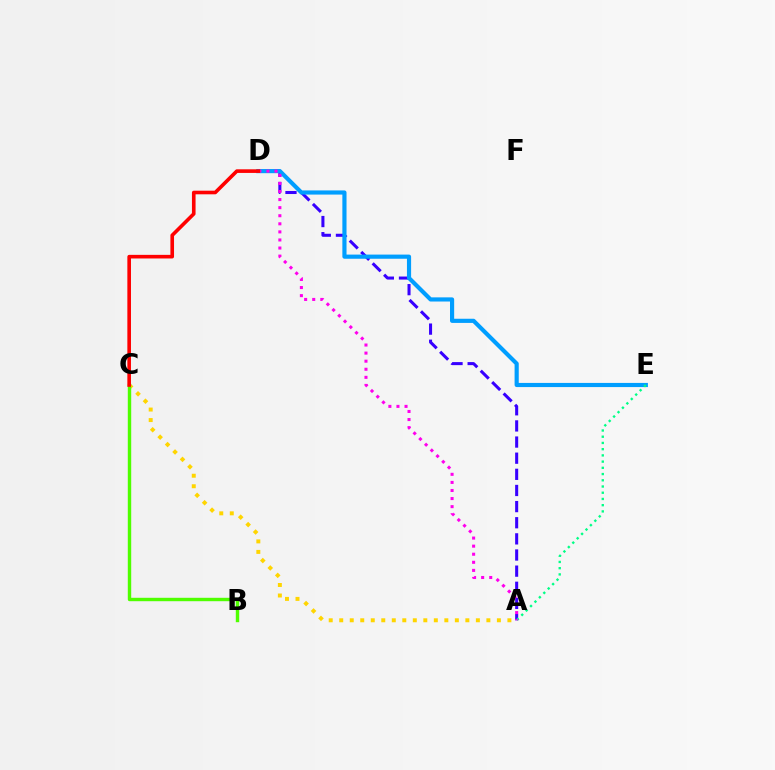{('A', 'C'): [{'color': '#ffd500', 'line_style': 'dotted', 'thickness': 2.86}], ('A', 'D'): [{'color': '#3700ff', 'line_style': 'dashed', 'thickness': 2.19}, {'color': '#ff00ed', 'line_style': 'dotted', 'thickness': 2.19}], ('D', 'E'): [{'color': '#009eff', 'line_style': 'solid', 'thickness': 2.99}], ('A', 'E'): [{'color': '#00ff86', 'line_style': 'dotted', 'thickness': 1.69}], ('B', 'C'): [{'color': '#4fff00', 'line_style': 'solid', 'thickness': 2.45}], ('C', 'D'): [{'color': '#ff0000', 'line_style': 'solid', 'thickness': 2.6}]}